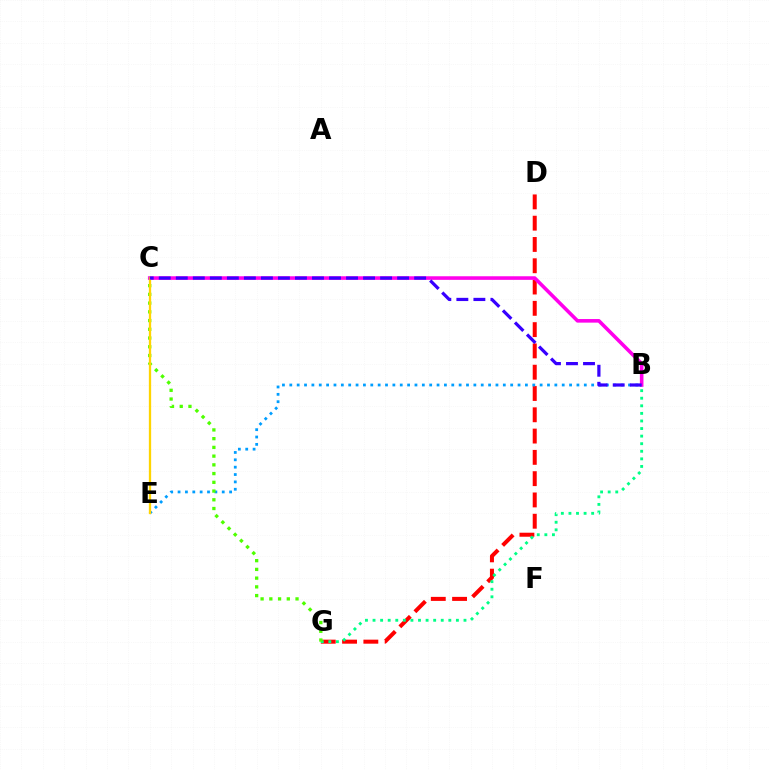{('D', 'G'): [{'color': '#ff0000', 'line_style': 'dashed', 'thickness': 2.89}], ('B', 'G'): [{'color': '#00ff86', 'line_style': 'dotted', 'thickness': 2.06}], ('B', 'E'): [{'color': '#009eff', 'line_style': 'dotted', 'thickness': 2.0}], ('C', 'G'): [{'color': '#4fff00', 'line_style': 'dotted', 'thickness': 2.37}], ('B', 'C'): [{'color': '#ff00ed', 'line_style': 'solid', 'thickness': 2.58}, {'color': '#3700ff', 'line_style': 'dashed', 'thickness': 2.31}], ('C', 'E'): [{'color': '#ffd500', 'line_style': 'solid', 'thickness': 1.65}]}